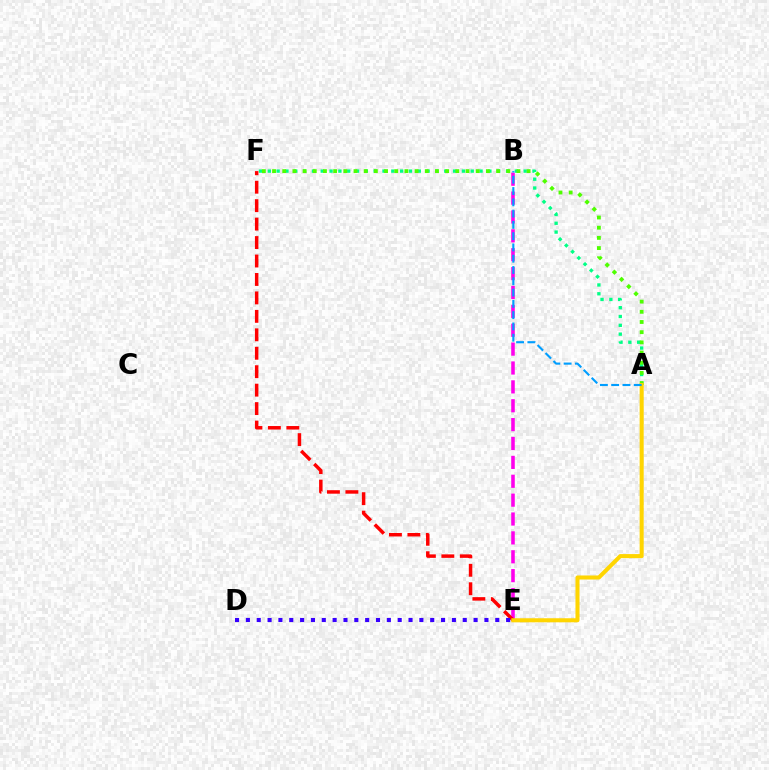{('B', 'E'): [{'color': '#ff00ed', 'line_style': 'dashed', 'thickness': 2.56}], ('A', 'F'): [{'color': '#00ff86', 'line_style': 'dotted', 'thickness': 2.4}, {'color': '#4fff00', 'line_style': 'dotted', 'thickness': 2.77}], ('E', 'F'): [{'color': '#ff0000', 'line_style': 'dashed', 'thickness': 2.51}], ('A', 'E'): [{'color': '#ffd500', 'line_style': 'solid', 'thickness': 2.92}], ('D', 'E'): [{'color': '#3700ff', 'line_style': 'dotted', 'thickness': 2.95}], ('A', 'B'): [{'color': '#009eff', 'line_style': 'dashed', 'thickness': 1.53}]}